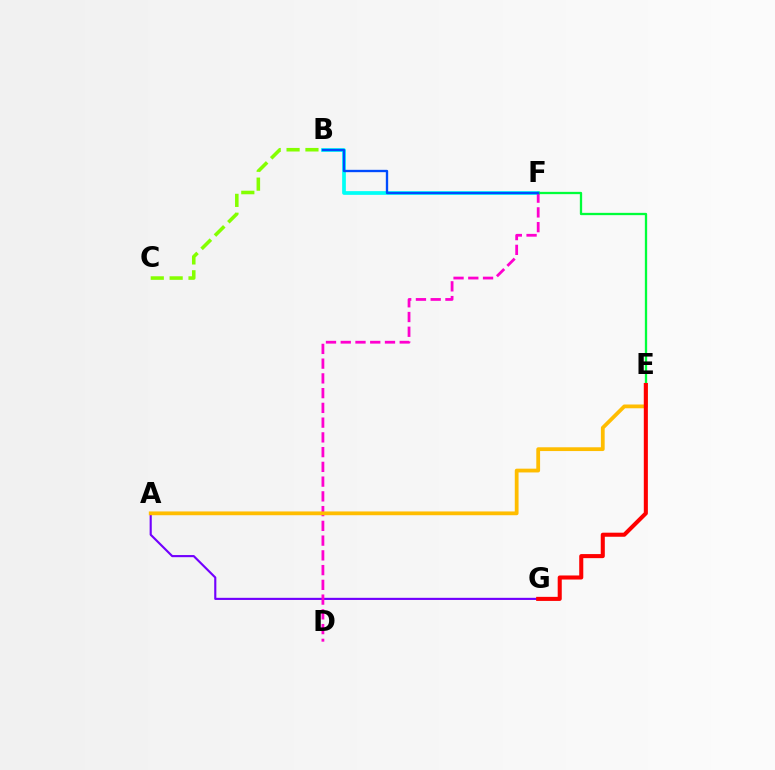{('B', 'F'): [{'color': '#00fff6', 'line_style': 'solid', 'thickness': 2.67}, {'color': '#004bff', 'line_style': 'solid', 'thickness': 1.69}], ('A', 'G'): [{'color': '#7200ff', 'line_style': 'solid', 'thickness': 1.54}], ('B', 'C'): [{'color': '#84ff00', 'line_style': 'dashed', 'thickness': 2.56}], ('D', 'F'): [{'color': '#ff00cf', 'line_style': 'dashed', 'thickness': 2.0}], ('E', 'F'): [{'color': '#00ff39', 'line_style': 'solid', 'thickness': 1.65}], ('A', 'E'): [{'color': '#ffbd00', 'line_style': 'solid', 'thickness': 2.72}], ('E', 'G'): [{'color': '#ff0000', 'line_style': 'solid', 'thickness': 2.93}]}